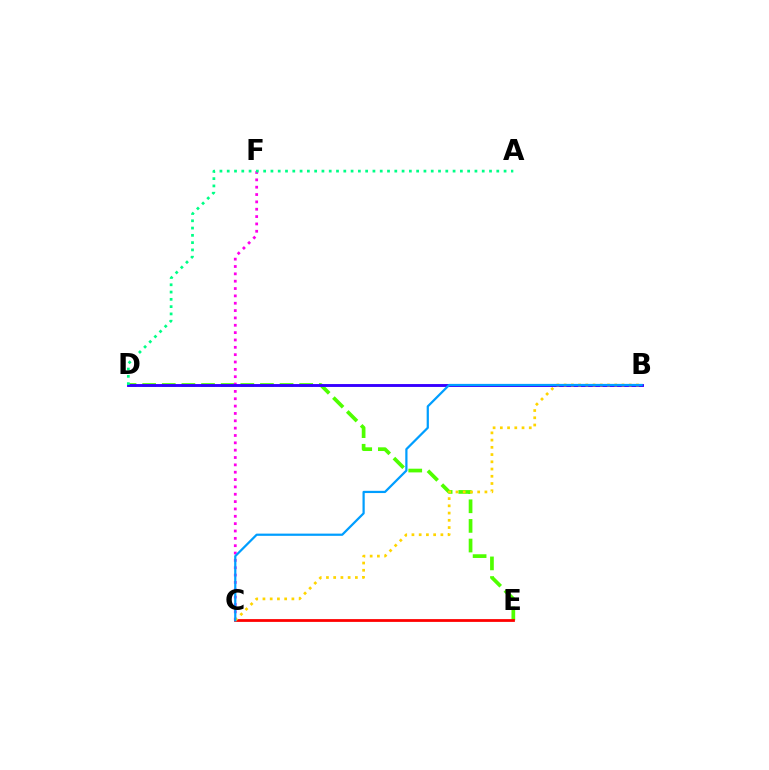{('D', 'E'): [{'color': '#4fff00', 'line_style': 'dashed', 'thickness': 2.67}], ('C', 'F'): [{'color': '#ff00ed', 'line_style': 'dotted', 'thickness': 2.0}], ('B', 'D'): [{'color': '#3700ff', 'line_style': 'solid', 'thickness': 2.08}], ('C', 'E'): [{'color': '#ff0000', 'line_style': 'solid', 'thickness': 2.0}], ('B', 'C'): [{'color': '#ffd500', 'line_style': 'dotted', 'thickness': 1.97}, {'color': '#009eff', 'line_style': 'solid', 'thickness': 1.61}], ('A', 'D'): [{'color': '#00ff86', 'line_style': 'dotted', 'thickness': 1.98}]}